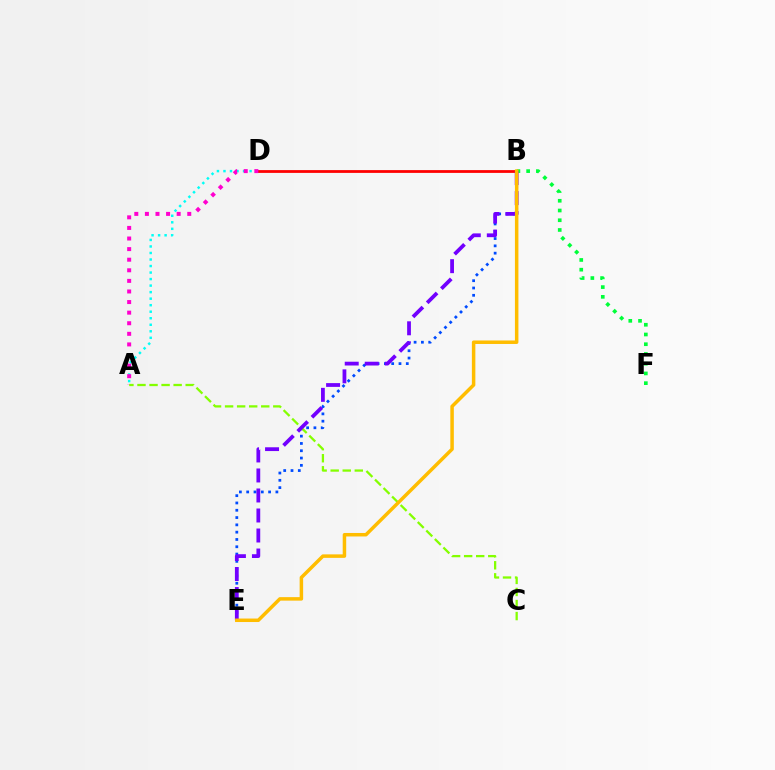{('B', 'E'): [{'color': '#004bff', 'line_style': 'dotted', 'thickness': 1.98}, {'color': '#7200ff', 'line_style': 'dashed', 'thickness': 2.72}, {'color': '#ffbd00', 'line_style': 'solid', 'thickness': 2.52}], ('A', 'D'): [{'color': '#00fff6', 'line_style': 'dotted', 'thickness': 1.77}, {'color': '#ff00cf', 'line_style': 'dotted', 'thickness': 2.88}], ('B', 'D'): [{'color': '#ff0000', 'line_style': 'solid', 'thickness': 2.0}], ('B', 'F'): [{'color': '#00ff39', 'line_style': 'dotted', 'thickness': 2.64}], ('A', 'C'): [{'color': '#84ff00', 'line_style': 'dashed', 'thickness': 1.64}]}